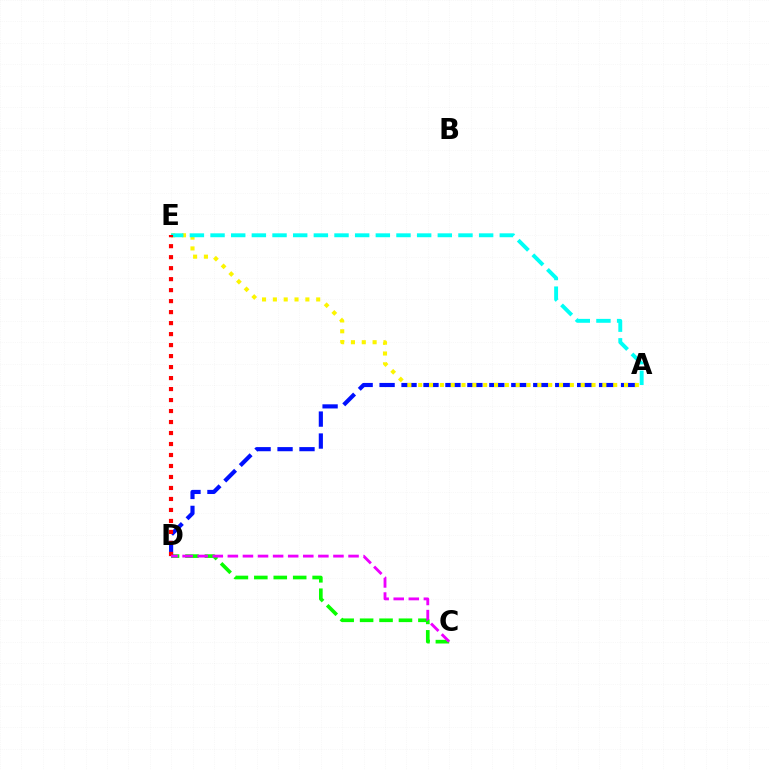{('C', 'D'): [{'color': '#08ff00', 'line_style': 'dashed', 'thickness': 2.64}, {'color': '#ee00ff', 'line_style': 'dashed', 'thickness': 2.05}], ('A', 'D'): [{'color': '#0010ff', 'line_style': 'dashed', 'thickness': 2.98}], ('A', 'E'): [{'color': '#fcf500', 'line_style': 'dotted', 'thickness': 2.94}, {'color': '#00fff6', 'line_style': 'dashed', 'thickness': 2.81}], ('D', 'E'): [{'color': '#ff0000', 'line_style': 'dotted', 'thickness': 2.99}]}